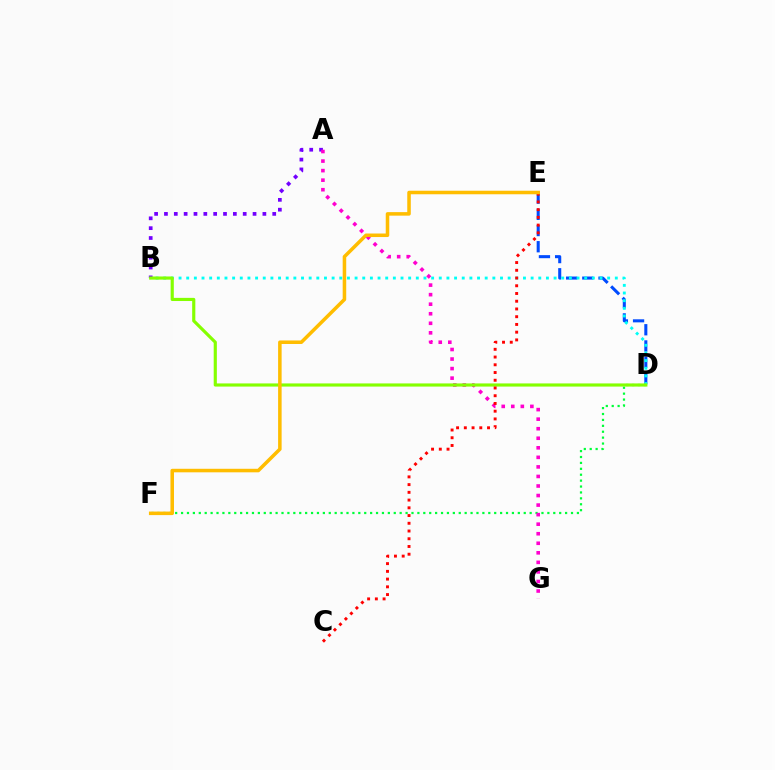{('D', 'E'): [{'color': '#004bff', 'line_style': 'dashed', 'thickness': 2.2}], ('B', 'D'): [{'color': '#00fff6', 'line_style': 'dotted', 'thickness': 2.08}, {'color': '#84ff00', 'line_style': 'solid', 'thickness': 2.27}], ('A', 'B'): [{'color': '#7200ff', 'line_style': 'dotted', 'thickness': 2.67}], ('D', 'F'): [{'color': '#00ff39', 'line_style': 'dotted', 'thickness': 1.61}], ('A', 'G'): [{'color': '#ff00cf', 'line_style': 'dotted', 'thickness': 2.59}], ('C', 'E'): [{'color': '#ff0000', 'line_style': 'dotted', 'thickness': 2.1}], ('E', 'F'): [{'color': '#ffbd00', 'line_style': 'solid', 'thickness': 2.54}]}